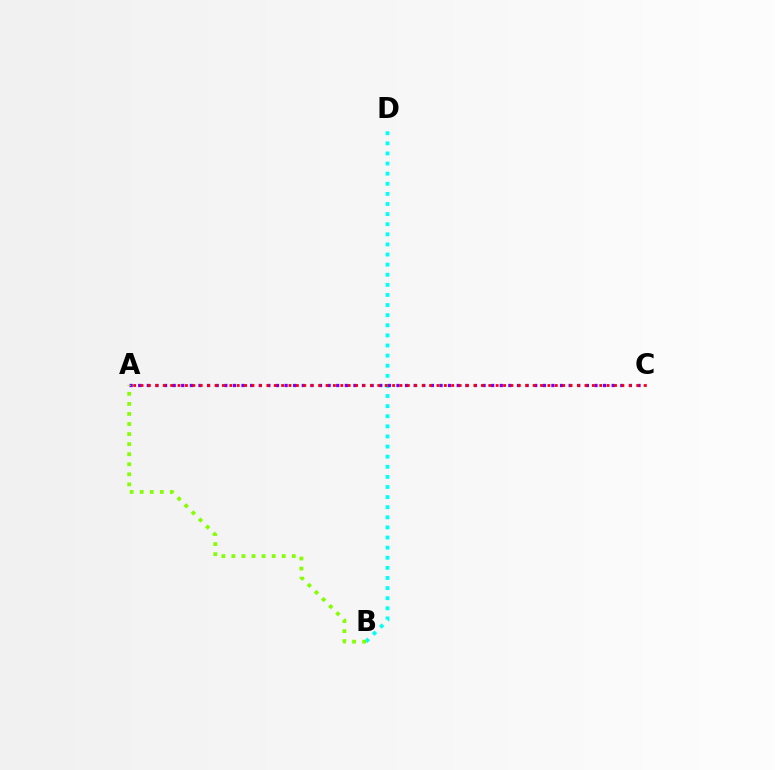{('B', 'D'): [{'color': '#00fff6', 'line_style': 'dotted', 'thickness': 2.75}], ('A', 'C'): [{'color': '#7200ff', 'line_style': 'dotted', 'thickness': 2.34}, {'color': '#ff0000', 'line_style': 'dotted', 'thickness': 2.01}], ('A', 'B'): [{'color': '#84ff00', 'line_style': 'dotted', 'thickness': 2.73}]}